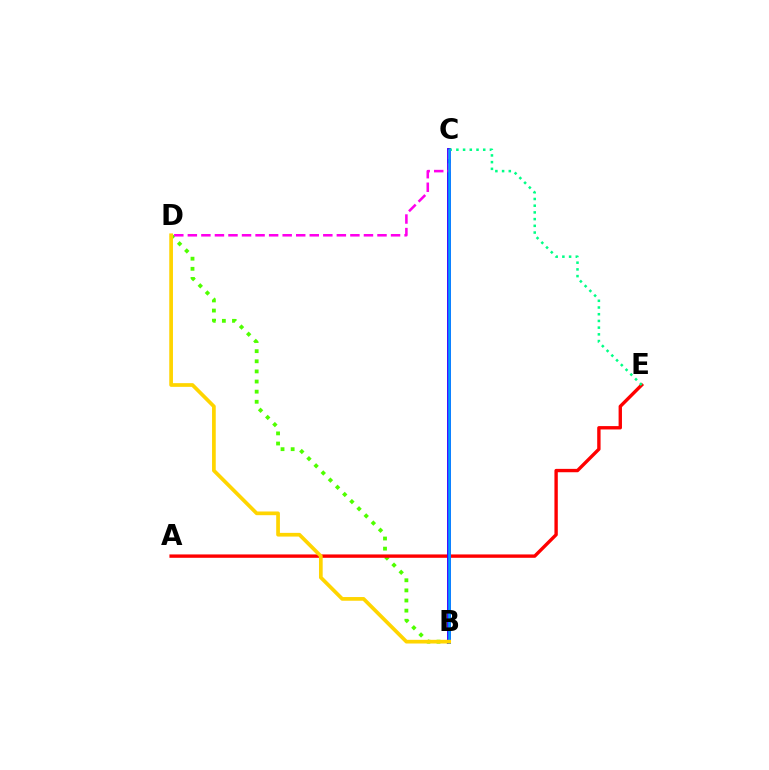{('B', 'D'): [{'color': '#4fff00', 'line_style': 'dotted', 'thickness': 2.75}, {'color': '#ffd500', 'line_style': 'solid', 'thickness': 2.66}], ('A', 'E'): [{'color': '#ff0000', 'line_style': 'solid', 'thickness': 2.42}], ('B', 'C'): [{'color': '#3700ff', 'line_style': 'solid', 'thickness': 2.79}, {'color': '#009eff', 'line_style': 'solid', 'thickness': 1.87}], ('C', 'E'): [{'color': '#00ff86', 'line_style': 'dotted', 'thickness': 1.82}], ('C', 'D'): [{'color': '#ff00ed', 'line_style': 'dashed', 'thickness': 1.84}]}